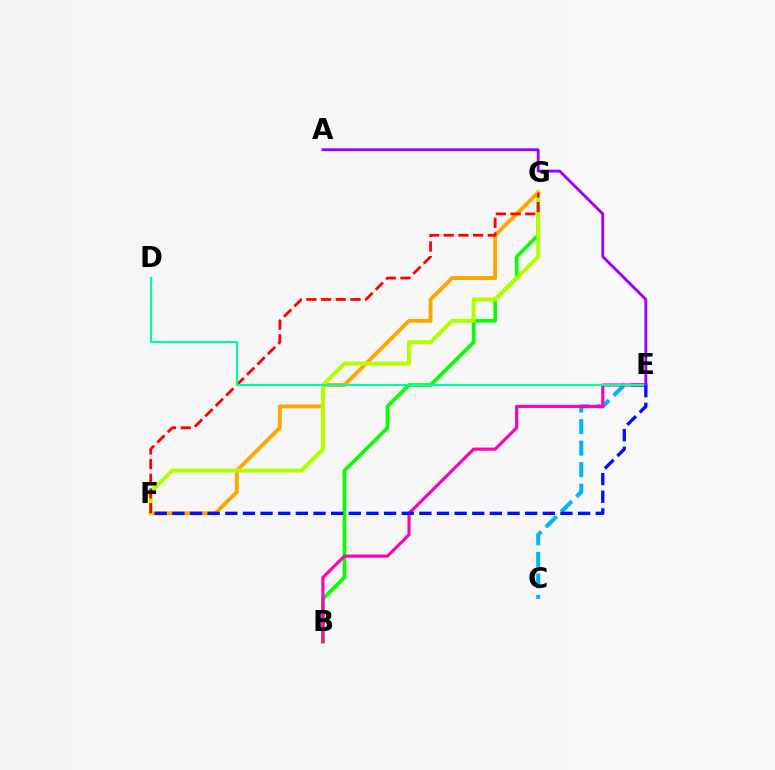{('C', 'E'): [{'color': '#00b5ff', 'line_style': 'dashed', 'thickness': 2.92}], ('F', 'G'): [{'color': '#ffa500', 'line_style': 'solid', 'thickness': 2.79}, {'color': '#b3ff00', 'line_style': 'solid', 'thickness': 2.89}, {'color': '#ff0000', 'line_style': 'dashed', 'thickness': 2.0}], ('B', 'G'): [{'color': '#08ff00', 'line_style': 'solid', 'thickness': 2.65}], ('B', 'E'): [{'color': '#ff00bd', 'line_style': 'solid', 'thickness': 2.26}], ('D', 'E'): [{'color': '#00ff9d', 'line_style': 'solid', 'thickness': 1.55}], ('E', 'F'): [{'color': '#0010ff', 'line_style': 'dashed', 'thickness': 2.4}], ('A', 'E'): [{'color': '#9b00ff', 'line_style': 'solid', 'thickness': 2.03}]}